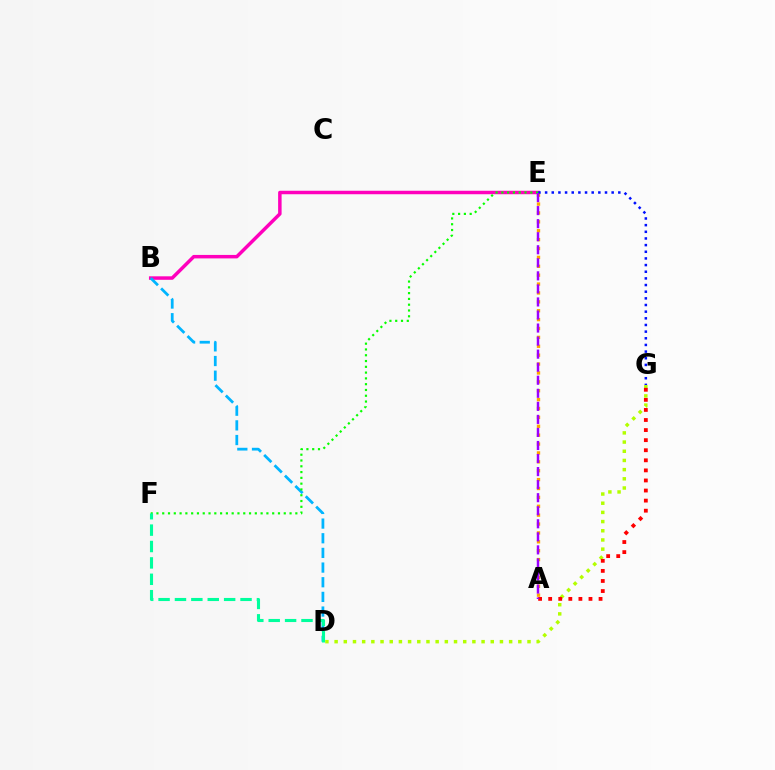{('B', 'E'): [{'color': '#ff00bd', 'line_style': 'solid', 'thickness': 2.5}], ('D', 'G'): [{'color': '#b3ff00', 'line_style': 'dotted', 'thickness': 2.5}], ('A', 'G'): [{'color': '#ff0000', 'line_style': 'dotted', 'thickness': 2.74}], ('B', 'D'): [{'color': '#00b5ff', 'line_style': 'dashed', 'thickness': 1.99}], ('A', 'E'): [{'color': '#ffa500', 'line_style': 'dotted', 'thickness': 2.41}, {'color': '#9b00ff', 'line_style': 'dashed', 'thickness': 1.77}], ('E', 'F'): [{'color': '#08ff00', 'line_style': 'dotted', 'thickness': 1.57}], ('E', 'G'): [{'color': '#0010ff', 'line_style': 'dotted', 'thickness': 1.81}], ('D', 'F'): [{'color': '#00ff9d', 'line_style': 'dashed', 'thickness': 2.23}]}